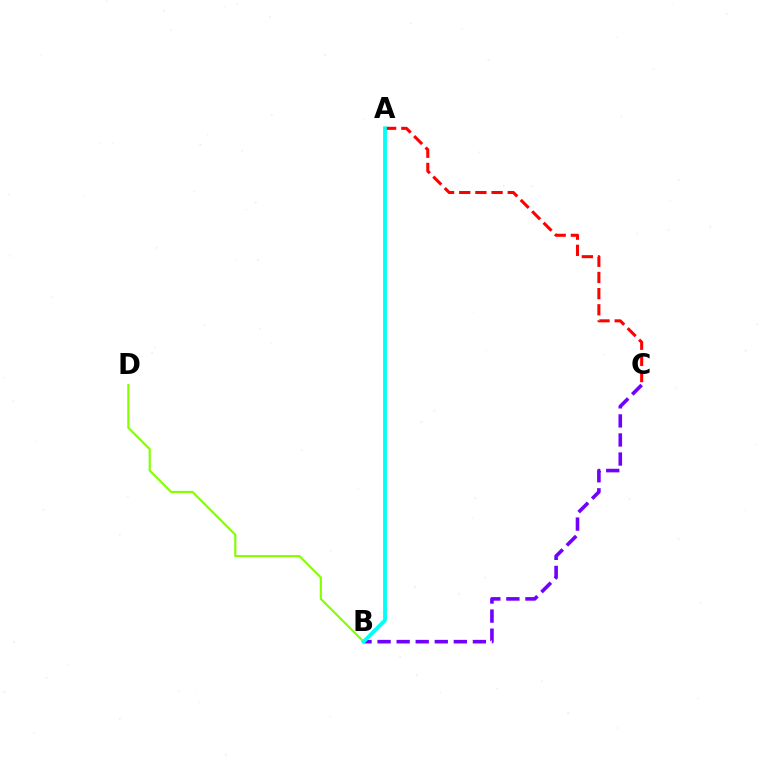{('B', 'C'): [{'color': '#7200ff', 'line_style': 'dashed', 'thickness': 2.59}], ('A', 'C'): [{'color': '#ff0000', 'line_style': 'dashed', 'thickness': 2.2}], ('B', 'D'): [{'color': '#84ff00', 'line_style': 'solid', 'thickness': 1.55}], ('A', 'B'): [{'color': '#00fff6', 'line_style': 'solid', 'thickness': 2.73}]}